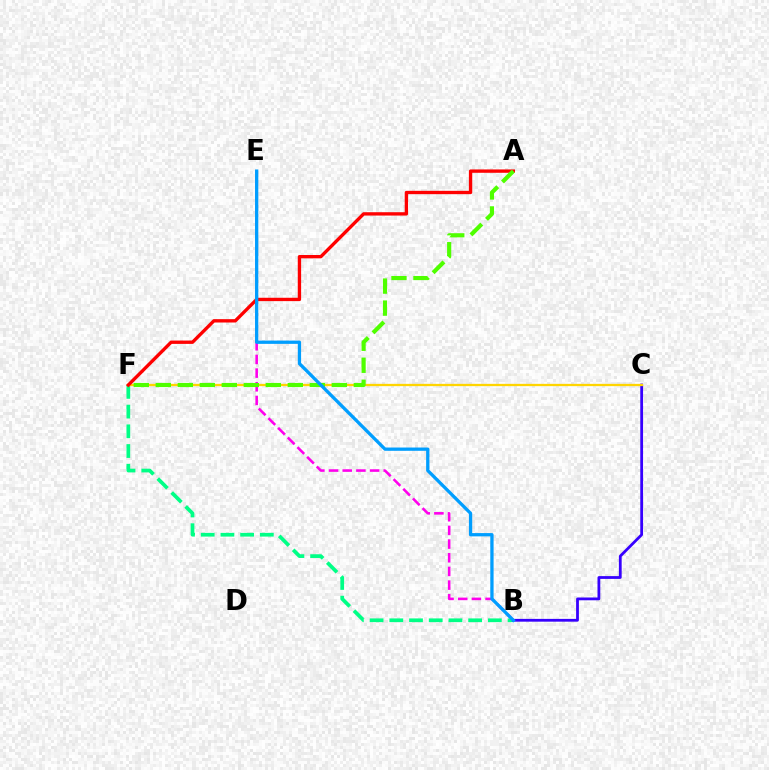{('B', 'F'): [{'color': '#00ff86', 'line_style': 'dashed', 'thickness': 2.68}], ('B', 'C'): [{'color': '#3700ff', 'line_style': 'solid', 'thickness': 2.01}], ('C', 'F'): [{'color': '#ffd500', 'line_style': 'solid', 'thickness': 1.65}], ('B', 'E'): [{'color': '#ff00ed', 'line_style': 'dashed', 'thickness': 1.86}, {'color': '#009eff', 'line_style': 'solid', 'thickness': 2.36}], ('A', 'F'): [{'color': '#ff0000', 'line_style': 'solid', 'thickness': 2.41}, {'color': '#4fff00', 'line_style': 'dashed', 'thickness': 2.99}]}